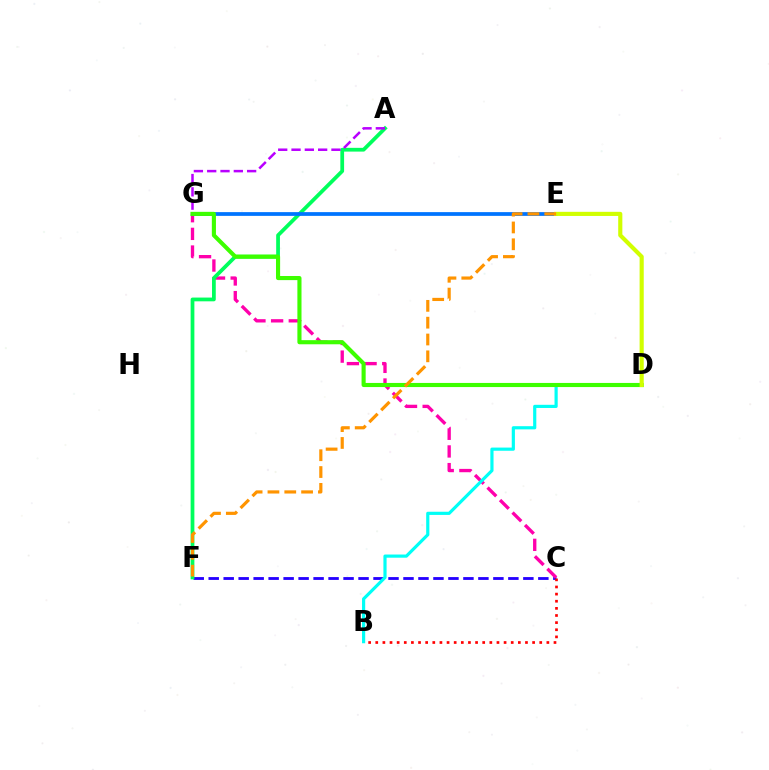{('C', 'F'): [{'color': '#2500ff', 'line_style': 'dashed', 'thickness': 2.04}], ('C', 'G'): [{'color': '#ff00ac', 'line_style': 'dashed', 'thickness': 2.4}], ('A', 'F'): [{'color': '#00ff5c', 'line_style': 'solid', 'thickness': 2.7}], ('B', 'D'): [{'color': '#00fff6', 'line_style': 'solid', 'thickness': 2.29}], ('E', 'G'): [{'color': '#0074ff', 'line_style': 'solid', 'thickness': 2.7}], ('D', 'G'): [{'color': '#3dff00', 'line_style': 'solid', 'thickness': 2.96}], ('D', 'E'): [{'color': '#d1ff00', 'line_style': 'solid', 'thickness': 2.98}], ('B', 'C'): [{'color': '#ff0000', 'line_style': 'dotted', 'thickness': 1.94}], ('E', 'F'): [{'color': '#ff9400', 'line_style': 'dashed', 'thickness': 2.29}], ('A', 'G'): [{'color': '#b900ff', 'line_style': 'dashed', 'thickness': 1.81}]}